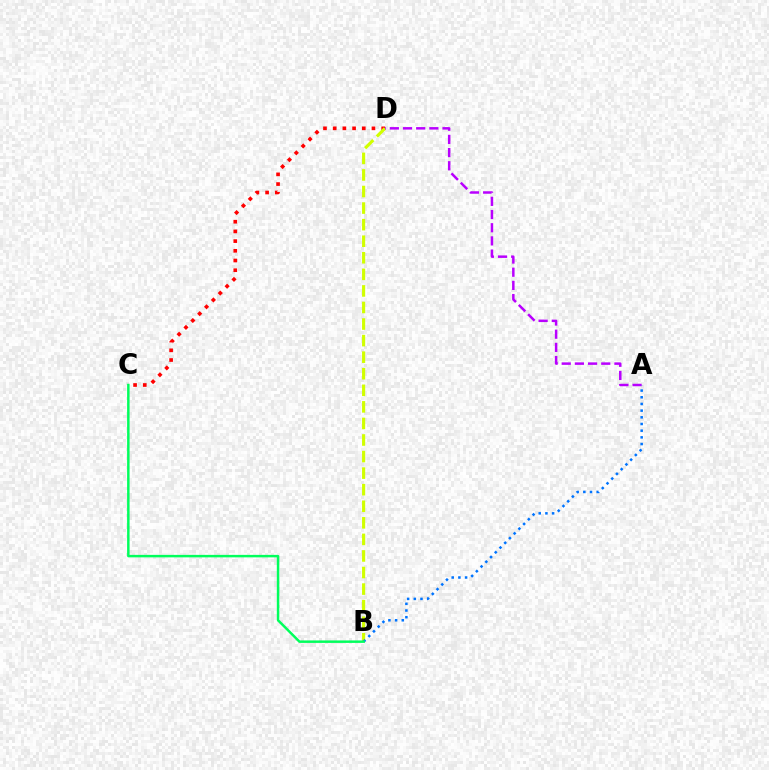{('C', 'D'): [{'color': '#ff0000', 'line_style': 'dotted', 'thickness': 2.64}], ('B', 'D'): [{'color': '#d1ff00', 'line_style': 'dashed', 'thickness': 2.25}], ('A', 'D'): [{'color': '#b900ff', 'line_style': 'dashed', 'thickness': 1.79}], ('A', 'B'): [{'color': '#0074ff', 'line_style': 'dotted', 'thickness': 1.82}], ('B', 'C'): [{'color': '#00ff5c', 'line_style': 'solid', 'thickness': 1.78}]}